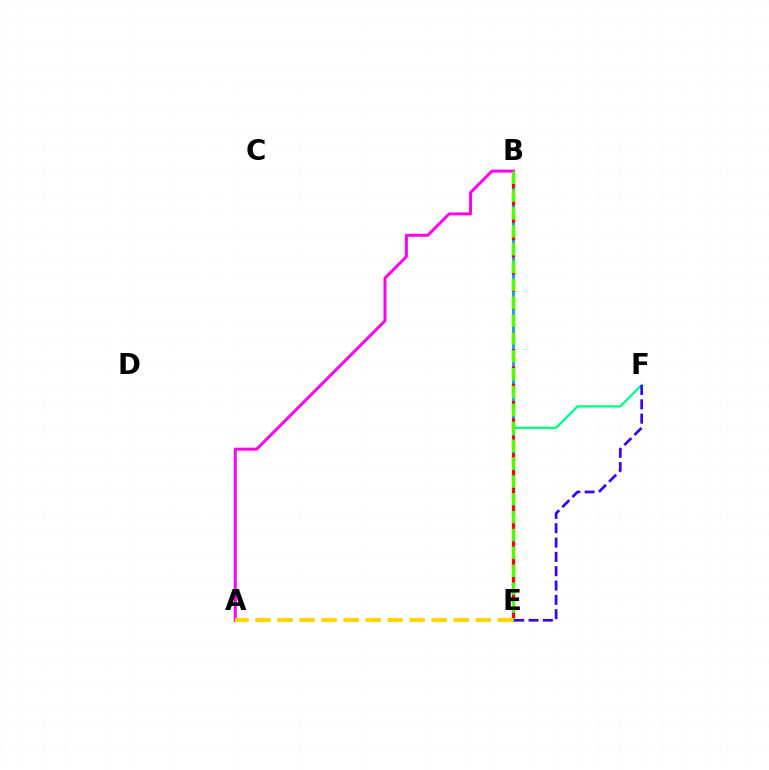{('B', 'E'): [{'color': '#009eff', 'line_style': 'solid', 'thickness': 1.97}, {'color': '#ff0000', 'line_style': 'dashed', 'thickness': 2.35}, {'color': '#4fff00', 'line_style': 'dashed', 'thickness': 2.43}], ('A', 'B'): [{'color': '#ff00ed', 'line_style': 'solid', 'thickness': 2.14}], ('E', 'F'): [{'color': '#00ff86', 'line_style': 'solid', 'thickness': 1.65}, {'color': '#3700ff', 'line_style': 'dashed', 'thickness': 1.95}], ('A', 'E'): [{'color': '#ffd500', 'line_style': 'dashed', 'thickness': 2.99}]}